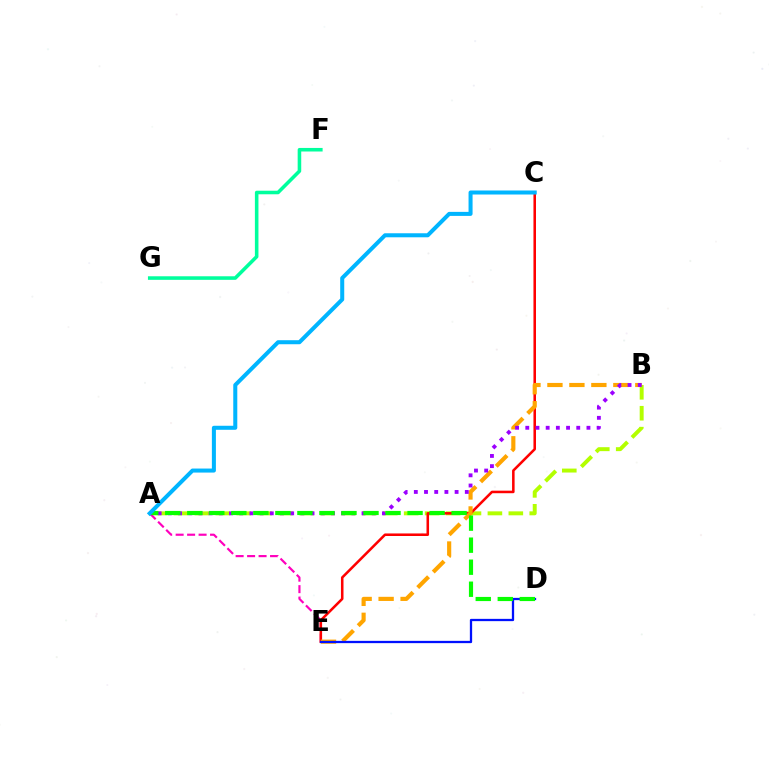{('A', 'B'): [{'color': '#b3ff00', 'line_style': 'dashed', 'thickness': 2.84}, {'color': '#9b00ff', 'line_style': 'dotted', 'thickness': 2.77}], ('A', 'E'): [{'color': '#ff00bd', 'line_style': 'dashed', 'thickness': 1.56}], ('C', 'E'): [{'color': '#ff0000', 'line_style': 'solid', 'thickness': 1.83}], ('B', 'E'): [{'color': '#ffa500', 'line_style': 'dashed', 'thickness': 2.98}], ('D', 'E'): [{'color': '#0010ff', 'line_style': 'solid', 'thickness': 1.64}], ('A', 'D'): [{'color': '#08ff00', 'line_style': 'dashed', 'thickness': 2.99}], ('A', 'C'): [{'color': '#00b5ff', 'line_style': 'solid', 'thickness': 2.9}], ('F', 'G'): [{'color': '#00ff9d', 'line_style': 'solid', 'thickness': 2.57}]}